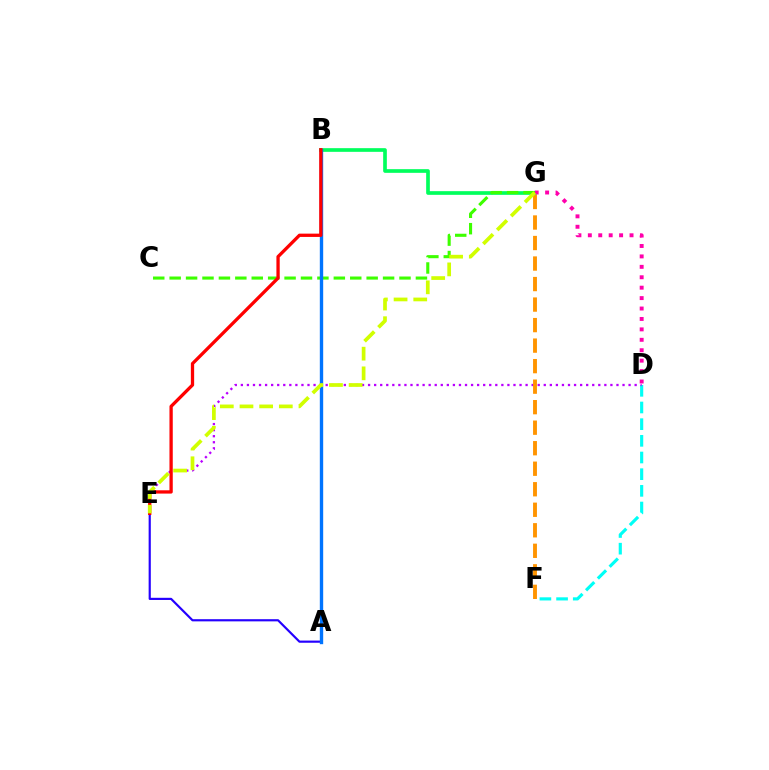{('B', 'G'): [{'color': '#00ff5c', 'line_style': 'solid', 'thickness': 2.65}], ('A', 'E'): [{'color': '#2500ff', 'line_style': 'solid', 'thickness': 1.57}], ('D', 'F'): [{'color': '#00fff6', 'line_style': 'dashed', 'thickness': 2.26}], ('D', 'E'): [{'color': '#b900ff', 'line_style': 'dotted', 'thickness': 1.65}], ('D', 'G'): [{'color': '#ff00ac', 'line_style': 'dotted', 'thickness': 2.83}], ('C', 'G'): [{'color': '#3dff00', 'line_style': 'dashed', 'thickness': 2.23}], ('A', 'B'): [{'color': '#0074ff', 'line_style': 'solid', 'thickness': 2.42}], ('F', 'G'): [{'color': '#ff9400', 'line_style': 'dashed', 'thickness': 2.79}], ('B', 'E'): [{'color': '#ff0000', 'line_style': 'solid', 'thickness': 2.37}], ('E', 'G'): [{'color': '#d1ff00', 'line_style': 'dashed', 'thickness': 2.67}]}